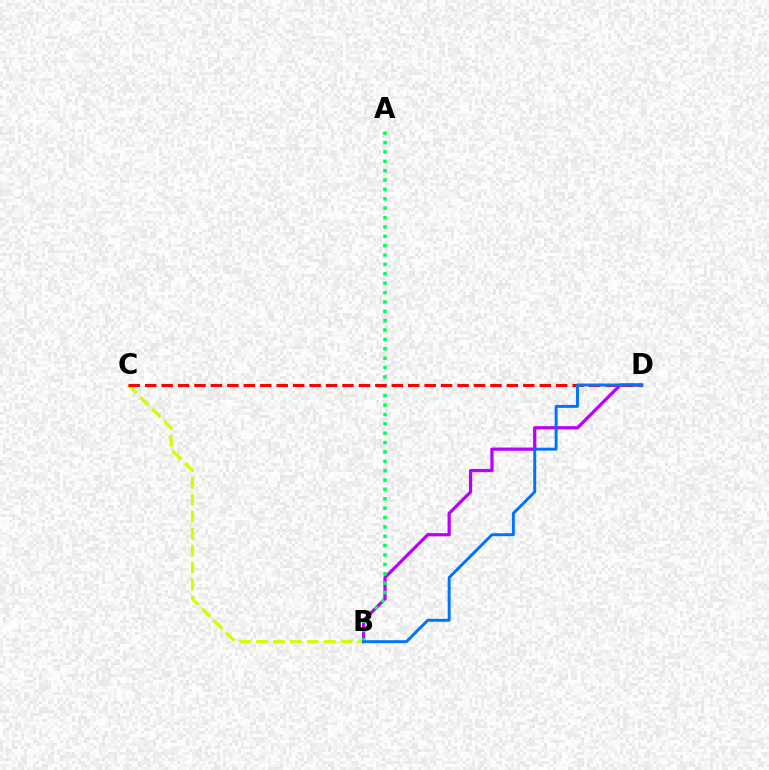{('B', 'C'): [{'color': '#d1ff00', 'line_style': 'dashed', 'thickness': 2.3}], ('B', 'D'): [{'color': '#b900ff', 'line_style': 'solid', 'thickness': 2.32}, {'color': '#0074ff', 'line_style': 'solid', 'thickness': 2.11}], ('A', 'B'): [{'color': '#00ff5c', 'line_style': 'dotted', 'thickness': 2.55}], ('C', 'D'): [{'color': '#ff0000', 'line_style': 'dashed', 'thickness': 2.23}]}